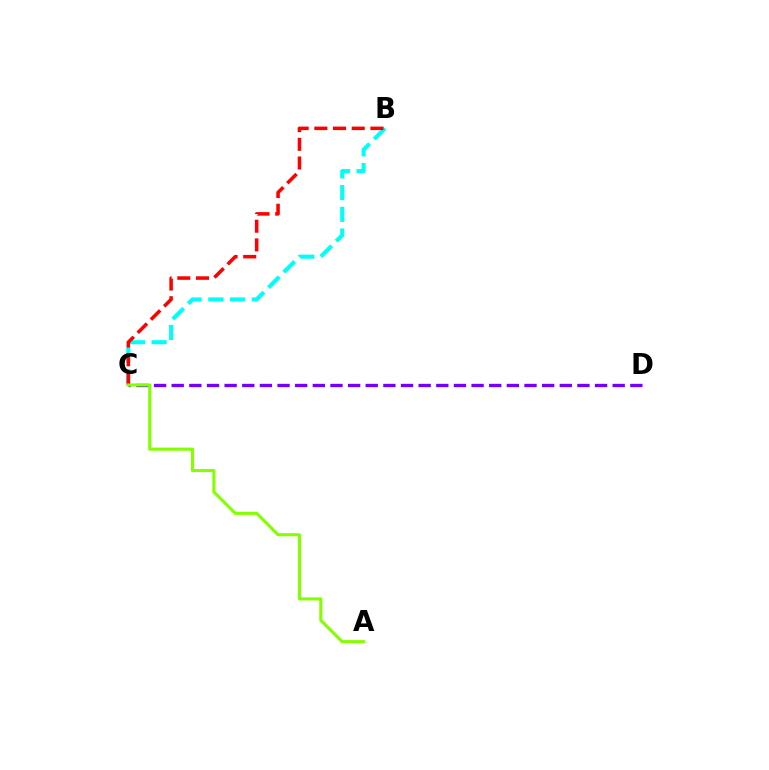{('B', 'C'): [{'color': '#00fff6', 'line_style': 'dashed', 'thickness': 2.95}, {'color': '#ff0000', 'line_style': 'dashed', 'thickness': 2.54}], ('C', 'D'): [{'color': '#7200ff', 'line_style': 'dashed', 'thickness': 2.4}], ('A', 'C'): [{'color': '#84ff00', 'line_style': 'solid', 'thickness': 2.23}]}